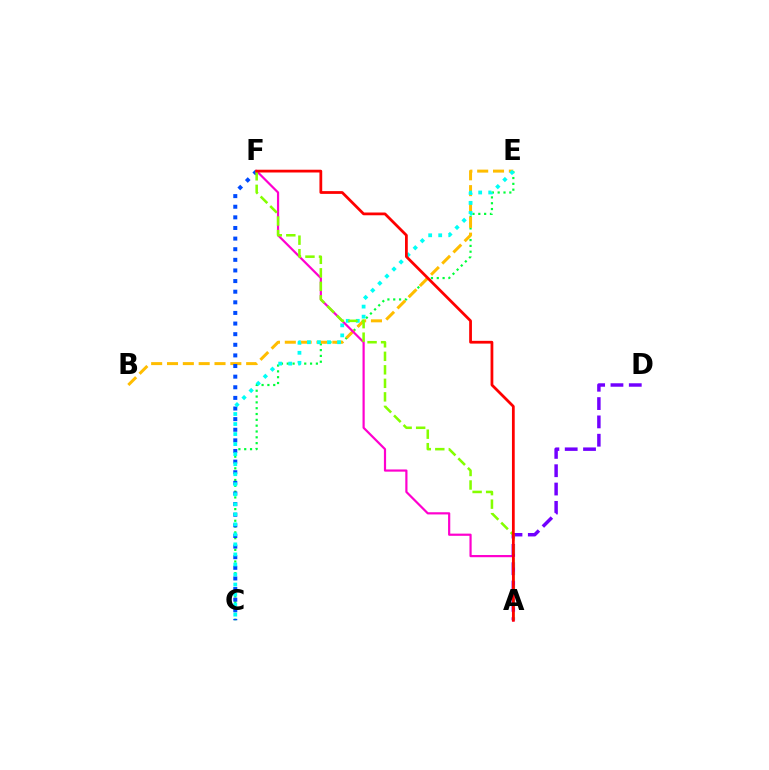{('C', 'E'): [{'color': '#00ff39', 'line_style': 'dotted', 'thickness': 1.58}, {'color': '#00fff6', 'line_style': 'dotted', 'thickness': 2.73}], ('B', 'E'): [{'color': '#ffbd00', 'line_style': 'dashed', 'thickness': 2.15}], ('C', 'F'): [{'color': '#004bff', 'line_style': 'dotted', 'thickness': 2.89}], ('A', 'F'): [{'color': '#ff00cf', 'line_style': 'solid', 'thickness': 1.58}, {'color': '#84ff00', 'line_style': 'dashed', 'thickness': 1.84}, {'color': '#ff0000', 'line_style': 'solid', 'thickness': 1.99}], ('A', 'D'): [{'color': '#7200ff', 'line_style': 'dashed', 'thickness': 2.49}]}